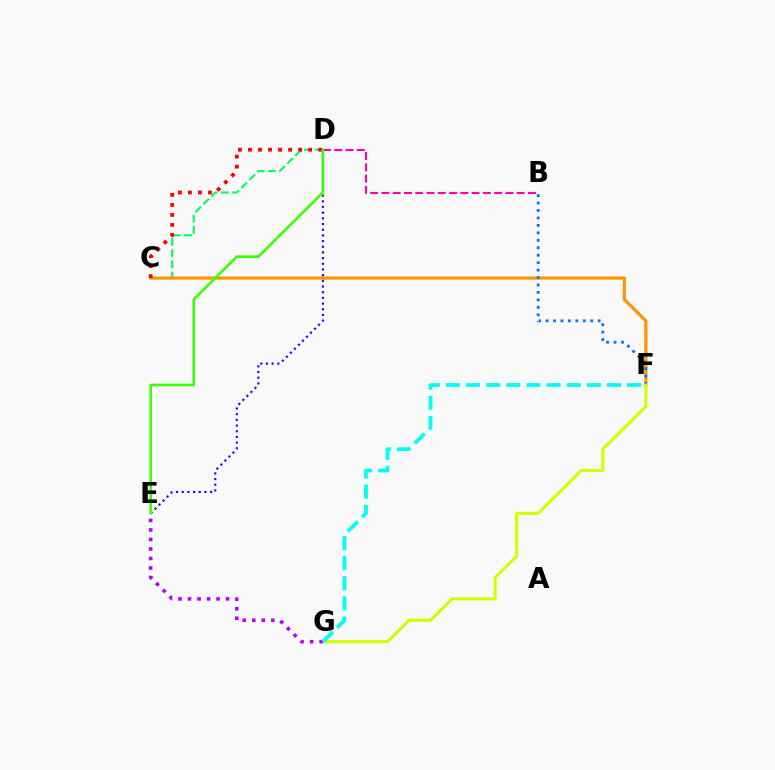{('C', 'D'): [{'color': '#00ff5c', 'line_style': 'dashed', 'thickness': 1.52}, {'color': '#ff0000', 'line_style': 'dotted', 'thickness': 2.72}], ('C', 'F'): [{'color': '#ff9400', 'line_style': 'solid', 'thickness': 2.3}], ('B', 'D'): [{'color': '#ff00ac', 'line_style': 'dashed', 'thickness': 1.53}], ('B', 'F'): [{'color': '#0074ff', 'line_style': 'dotted', 'thickness': 2.02}], ('D', 'E'): [{'color': '#2500ff', 'line_style': 'dotted', 'thickness': 1.54}, {'color': '#3dff00', 'line_style': 'solid', 'thickness': 1.89}], ('F', 'G'): [{'color': '#d1ff00', 'line_style': 'solid', 'thickness': 2.23}, {'color': '#00fff6', 'line_style': 'dashed', 'thickness': 2.73}], ('E', 'G'): [{'color': '#b900ff', 'line_style': 'dotted', 'thickness': 2.59}]}